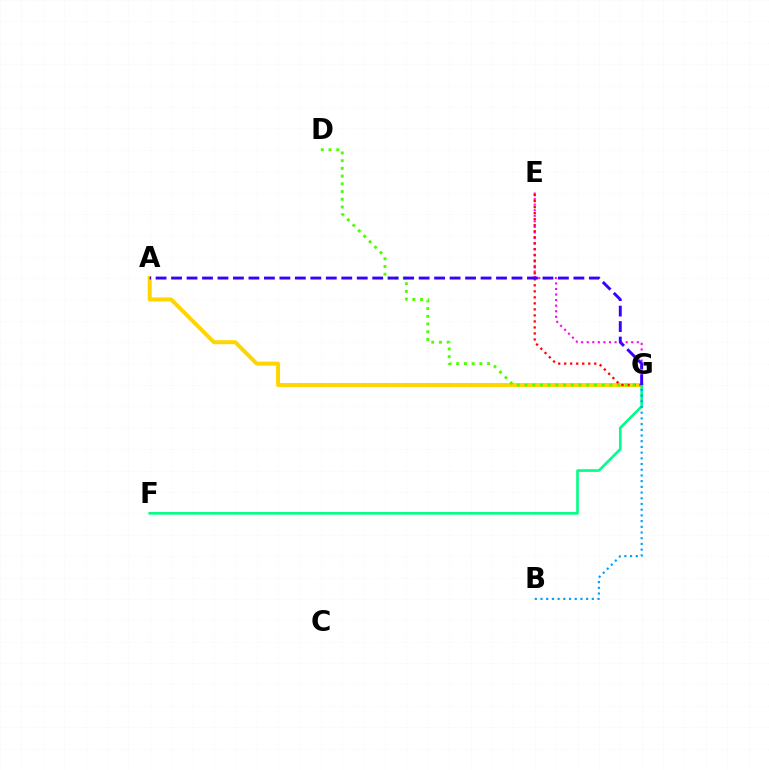{('E', 'G'): [{'color': '#ff00ed', 'line_style': 'dotted', 'thickness': 1.51}, {'color': '#ff0000', 'line_style': 'dotted', 'thickness': 1.63}], ('A', 'G'): [{'color': '#ffd500', 'line_style': 'solid', 'thickness': 2.86}, {'color': '#3700ff', 'line_style': 'dashed', 'thickness': 2.1}], ('F', 'G'): [{'color': '#00ff86', 'line_style': 'solid', 'thickness': 1.88}], ('B', 'G'): [{'color': '#009eff', 'line_style': 'dotted', 'thickness': 1.55}], ('D', 'G'): [{'color': '#4fff00', 'line_style': 'dotted', 'thickness': 2.1}]}